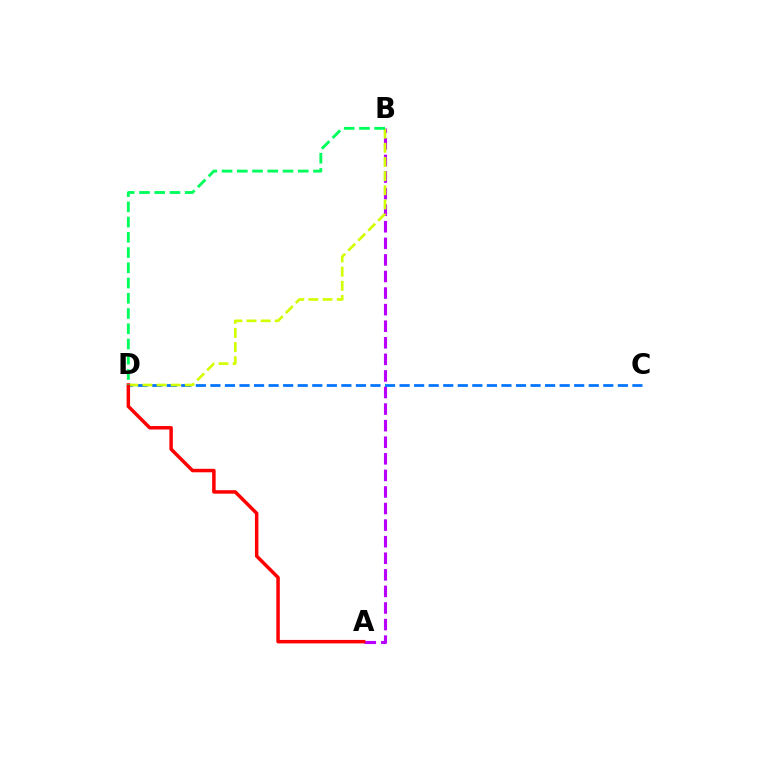{('A', 'B'): [{'color': '#b900ff', 'line_style': 'dashed', 'thickness': 2.25}], ('C', 'D'): [{'color': '#0074ff', 'line_style': 'dashed', 'thickness': 1.98}], ('B', 'D'): [{'color': '#d1ff00', 'line_style': 'dashed', 'thickness': 1.92}, {'color': '#00ff5c', 'line_style': 'dashed', 'thickness': 2.07}], ('A', 'D'): [{'color': '#ff0000', 'line_style': 'solid', 'thickness': 2.5}]}